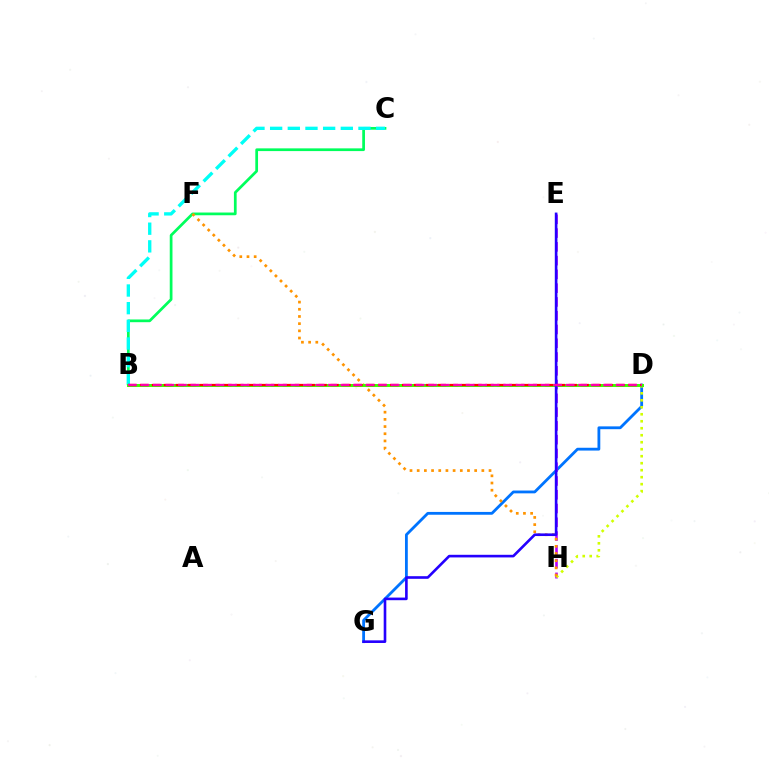{('D', 'G'): [{'color': '#0074ff', 'line_style': 'solid', 'thickness': 2.02}], ('B', 'C'): [{'color': '#00ff5c', 'line_style': 'solid', 'thickness': 1.96}, {'color': '#00fff6', 'line_style': 'dashed', 'thickness': 2.4}], ('E', 'H'): [{'color': '#b900ff', 'line_style': 'dashed', 'thickness': 1.87}], ('D', 'H'): [{'color': '#d1ff00', 'line_style': 'dotted', 'thickness': 1.9}], ('F', 'H'): [{'color': '#ff9400', 'line_style': 'dotted', 'thickness': 1.95}], ('B', 'D'): [{'color': '#3dff00', 'line_style': 'solid', 'thickness': 2.16}, {'color': '#ff0000', 'line_style': 'dashed', 'thickness': 1.62}, {'color': '#ff00ac', 'line_style': 'dashed', 'thickness': 1.7}], ('E', 'G'): [{'color': '#2500ff', 'line_style': 'solid', 'thickness': 1.89}]}